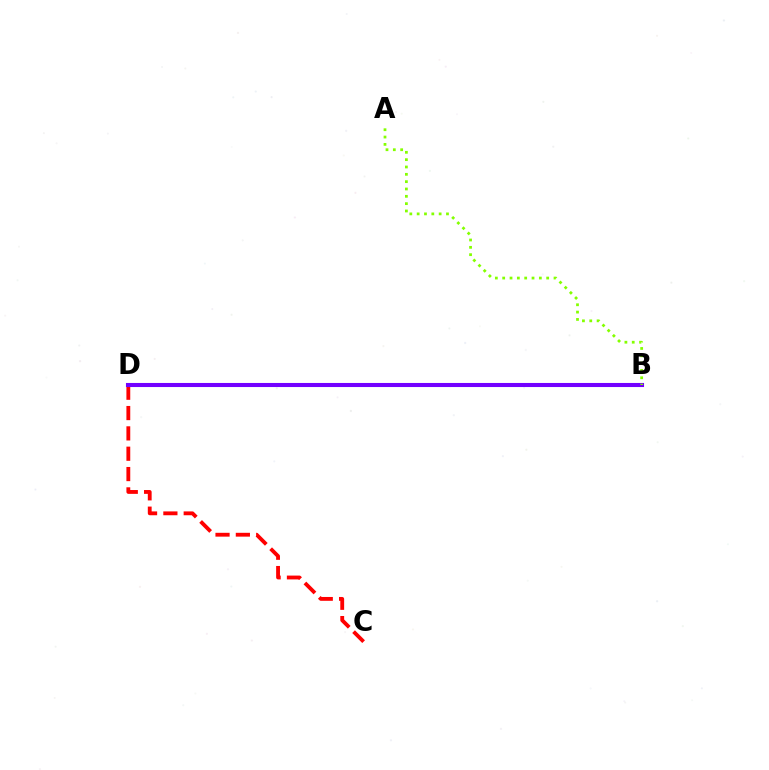{('B', 'D'): [{'color': '#00fff6', 'line_style': 'solid', 'thickness': 2.53}, {'color': '#7200ff', 'line_style': 'solid', 'thickness': 2.94}], ('C', 'D'): [{'color': '#ff0000', 'line_style': 'dashed', 'thickness': 2.76}], ('A', 'B'): [{'color': '#84ff00', 'line_style': 'dotted', 'thickness': 1.99}]}